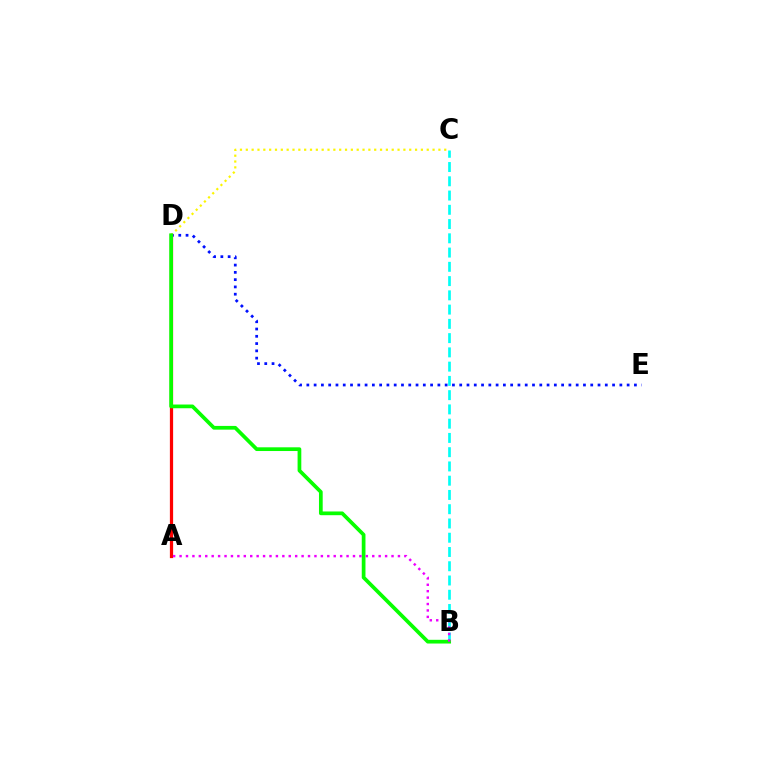{('B', 'C'): [{'color': '#00fff6', 'line_style': 'dashed', 'thickness': 1.94}], ('D', 'E'): [{'color': '#0010ff', 'line_style': 'dotted', 'thickness': 1.98}], ('C', 'D'): [{'color': '#fcf500', 'line_style': 'dotted', 'thickness': 1.59}], ('A', 'D'): [{'color': '#ff0000', 'line_style': 'solid', 'thickness': 2.33}], ('B', 'D'): [{'color': '#08ff00', 'line_style': 'solid', 'thickness': 2.68}], ('A', 'B'): [{'color': '#ee00ff', 'line_style': 'dotted', 'thickness': 1.75}]}